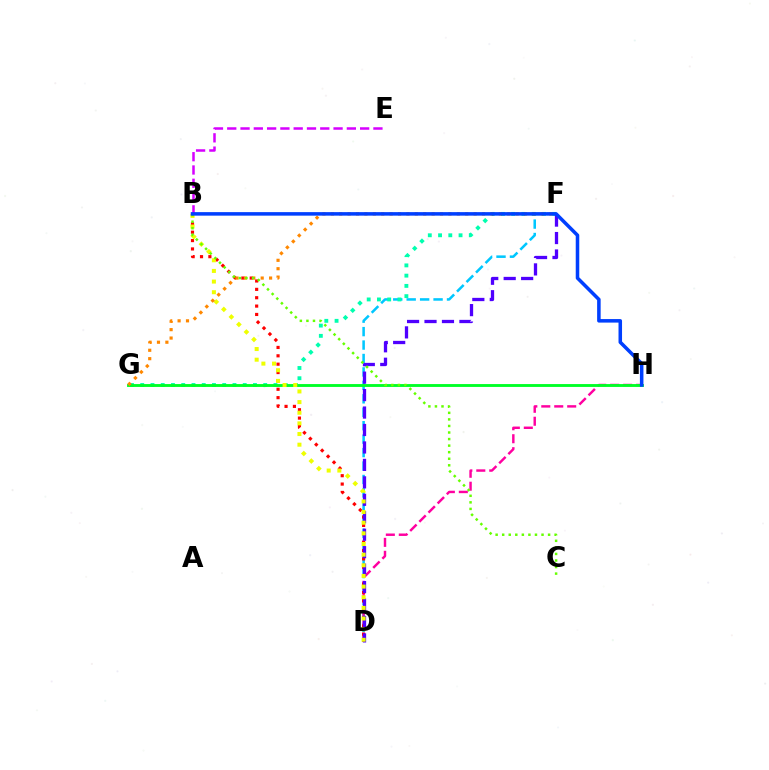{('D', 'F'): [{'color': '#00c7ff', 'line_style': 'dashed', 'thickness': 1.83}, {'color': '#4f00ff', 'line_style': 'dashed', 'thickness': 2.37}], ('F', 'G'): [{'color': '#00ffaf', 'line_style': 'dotted', 'thickness': 2.78}, {'color': '#ff8800', 'line_style': 'dotted', 'thickness': 2.28}], ('D', 'H'): [{'color': '#ff00a0', 'line_style': 'dashed', 'thickness': 1.76}], ('G', 'H'): [{'color': '#00ff27', 'line_style': 'solid', 'thickness': 2.06}], ('B', 'D'): [{'color': '#ff0000', 'line_style': 'dotted', 'thickness': 2.27}, {'color': '#eeff00', 'line_style': 'dotted', 'thickness': 2.89}], ('B', 'E'): [{'color': '#d600ff', 'line_style': 'dashed', 'thickness': 1.81}], ('B', 'C'): [{'color': '#66ff00', 'line_style': 'dotted', 'thickness': 1.78}], ('B', 'H'): [{'color': '#003fff', 'line_style': 'solid', 'thickness': 2.54}]}